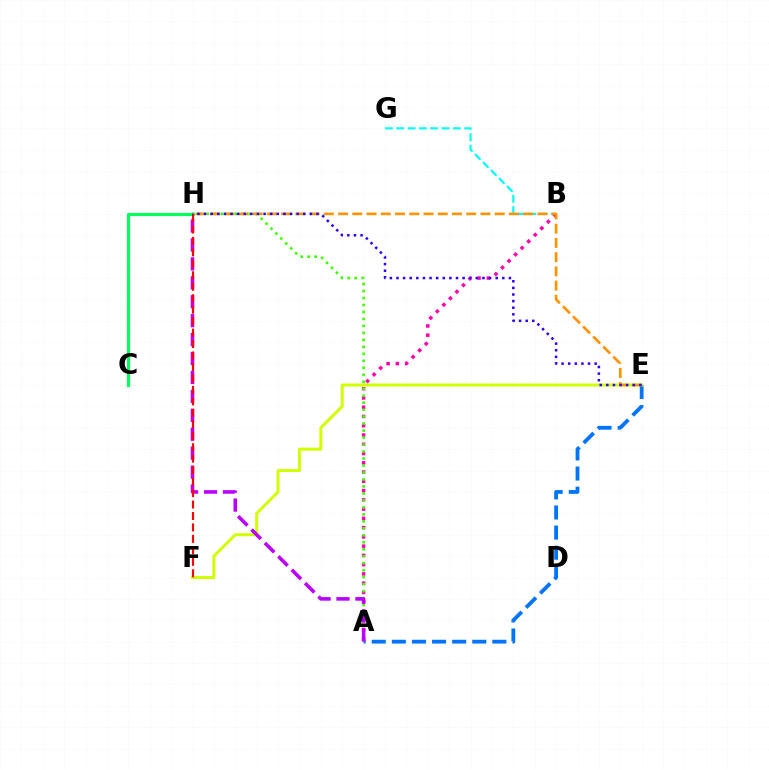{('A', 'E'): [{'color': '#0074ff', 'line_style': 'dashed', 'thickness': 2.73}], ('B', 'G'): [{'color': '#00fff6', 'line_style': 'dashed', 'thickness': 1.54}], ('E', 'F'): [{'color': '#d1ff00', 'line_style': 'solid', 'thickness': 2.14}], ('A', 'B'): [{'color': '#ff00ac', 'line_style': 'dotted', 'thickness': 2.52}], ('C', 'H'): [{'color': '#00ff5c', 'line_style': 'solid', 'thickness': 2.27}], ('A', 'H'): [{'color': '#3dff00', 'line_style': 'dotted', 'thickness': 1.9}, {'color': '#b900ff', 'line_style': 'dashed', 'thickness': 2.57}], ('F', 'H'): [{'color': '#ff0000', 'line_style': 'dashed', 'thickness': 1.56}], ('E', 'H'): [{'color': '#ff9400', 'line_style': 'dashed', 'thickness': 1.93}, {'color': '#2500ff', 'line_style': 'dotted', 'thickness': 1.8}]}